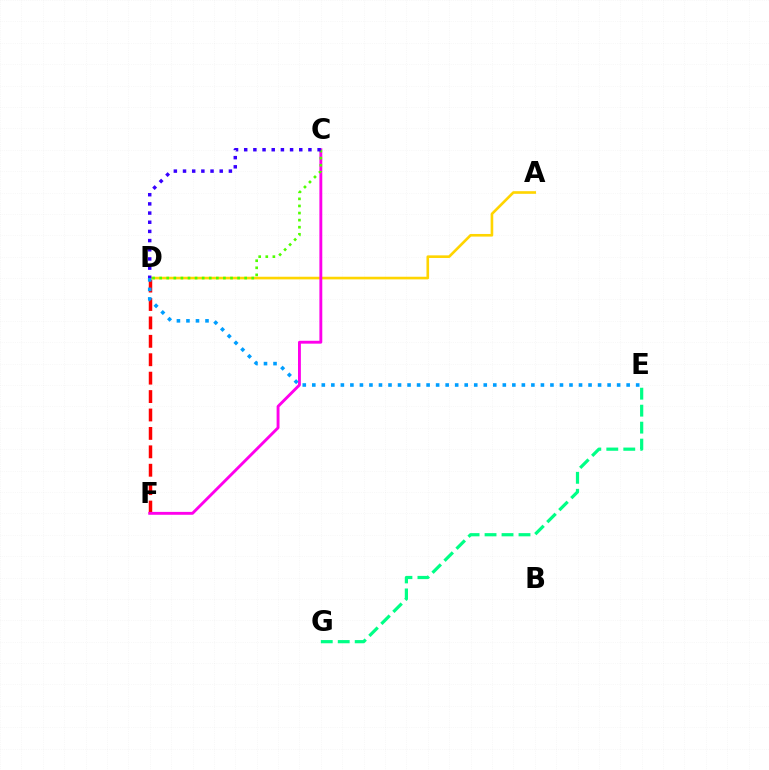{('E', 'G'): [{'color': '#00ff86', 'line_style': 'dashed', 'thickness': 2.31}], ('D', 'F'): [{'color': '#ff0000', 'line_style': 'dashed', 'thickness': 2.5}], ('A', 'D'): [{'color': '#ffd500', 'line_style': 'solid', 'thickness': 1.89}], ('C', 'F'): [{'color': '#ff00ed', 'line_style': 'solid', 'thickness': 2.08}], ('C', 'D'): [{'color': '#4fff00', 'line_style': 'dotted', 'thickness': 1.92}, {'color': '#3700ff', 'line_style': 'dotted', 'thickness': 2.49}], ('D', 'E'): [{'color': '#009eff', 'line_style': 'dotted', 'thickness': 2.59}]}